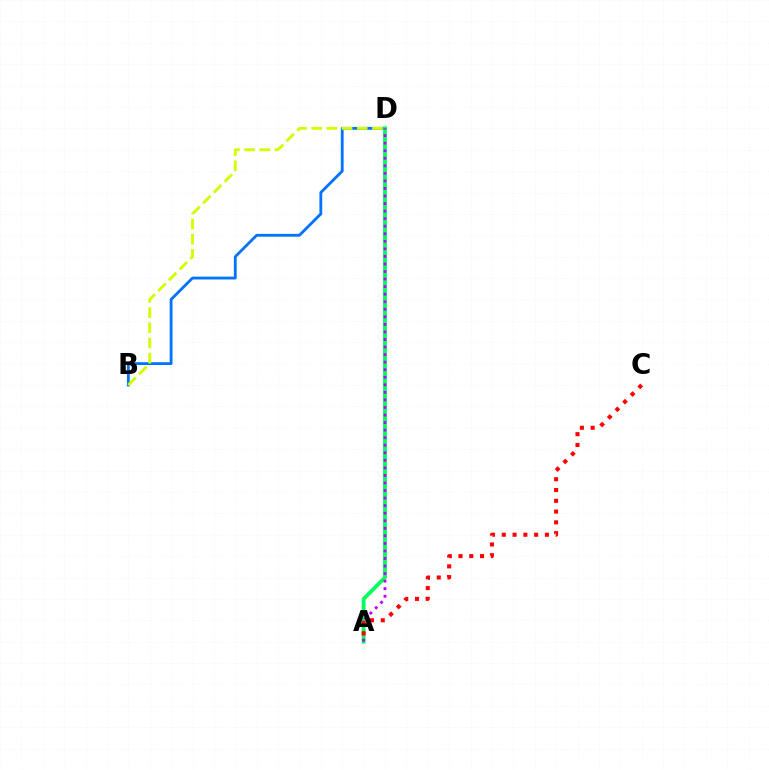{('B', 'D'): [{'color': '#0074ff', 'line_style': 'solid', 'thickness': 2.04}, {'color': '#d1ff00', 'line_style': 'dashed', 'thickness': 2.06}], ('A', 'D'): [{'color': '#00ff5c', 'line_style': 'solid', 'thickness': 2.73}, {'color': '#b900ff', 'line_style': 'dotted', 'thickness': 2.05}], ('A', 'C'): [{'color': '#ff0000', 'line_style': 'dotted', 'thickness': 2.93}]}